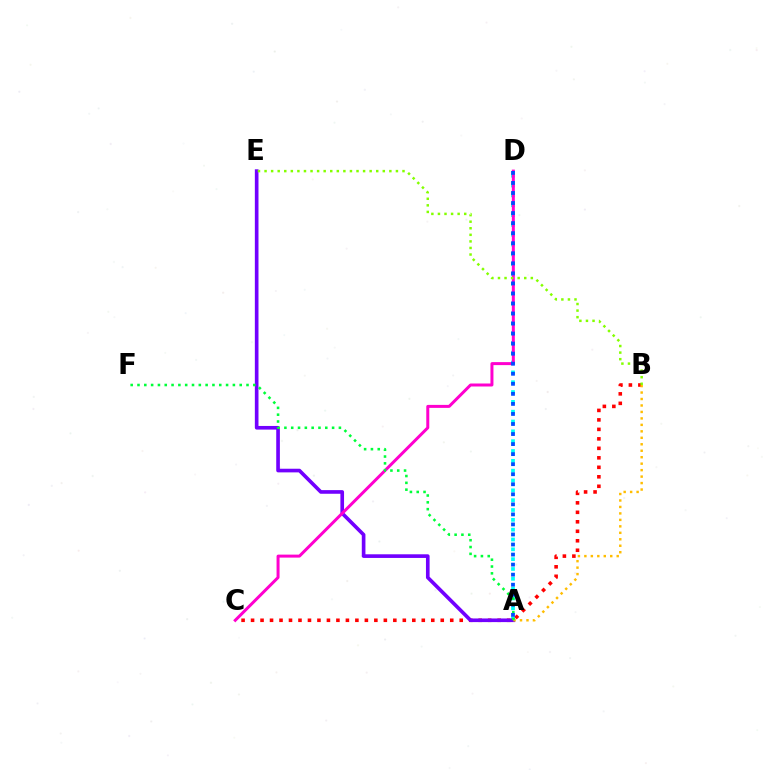{('A', 'D'): [{'color': '#00fff6', 'line_style': 'dotted', 'thickness': 2.67}, {'color': '#004bff', 'line_style': 'dotted', 'thickness': 2.73}], ('B', 'C'): [{'color': '#ff0000', 'line_style': 'dotted', 'thickness': 2.58}], ('A', 'E'): [{'color': '#7200ff', 'line_style': 'solid', 'thickness': 2.62}], ('A', 'B'): [{'color': '#ffbd00', 'line_style': 'dotted', 'thickness': 1.76}], ('C', 'D'): [{'color': '#ff00cf', 'line_style': 'solid', 'thickness': 2.16}], ('A', 'F'): [{'color': '#00ff39', 'line_style': 'dotted', 'thickness': 1.85}], ('B', 'E'): [{'color': '#84ff00', 'line_style': 'dotted', 'thickness': 1.78}]}